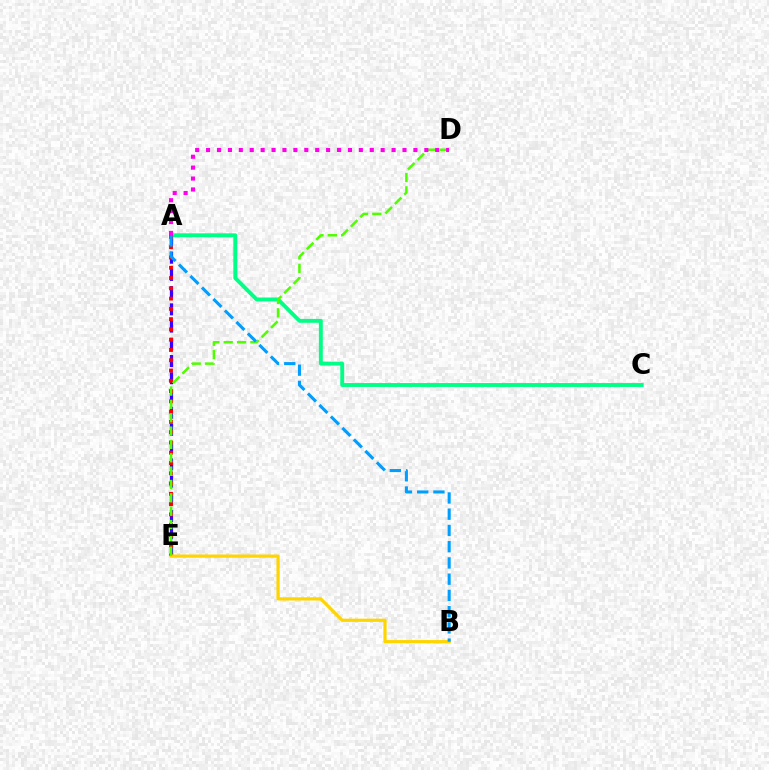{('A', 'C'): [{'color': '#00ff86', 'line_style': 'solid', 'thickness': 2.79}], ('A', 'E'): [{'color': '#3700ff', 'line_style': 'dashed', 'thickness': 2.34}, {'color': '#ff0000', 'line_style': 'dotted', 'thickness': 2.79}], ('B', 'E'): [{'color': '#ffd500', 'line_style': 'solid', 'thickness': 2.31}], ('D', 'E'): [{'color': '#4fff00', 'line_style': 'dashed', 'thickness': 1.81}], ('A', 'D'): [{'color': '#ff00ed', 'line_style': 'dotted', 'thickness': 2.96}], ('A', 'B'): [{'color': '#009eff', 'line_style': 'dashed', 'thickness': 2.21}]}